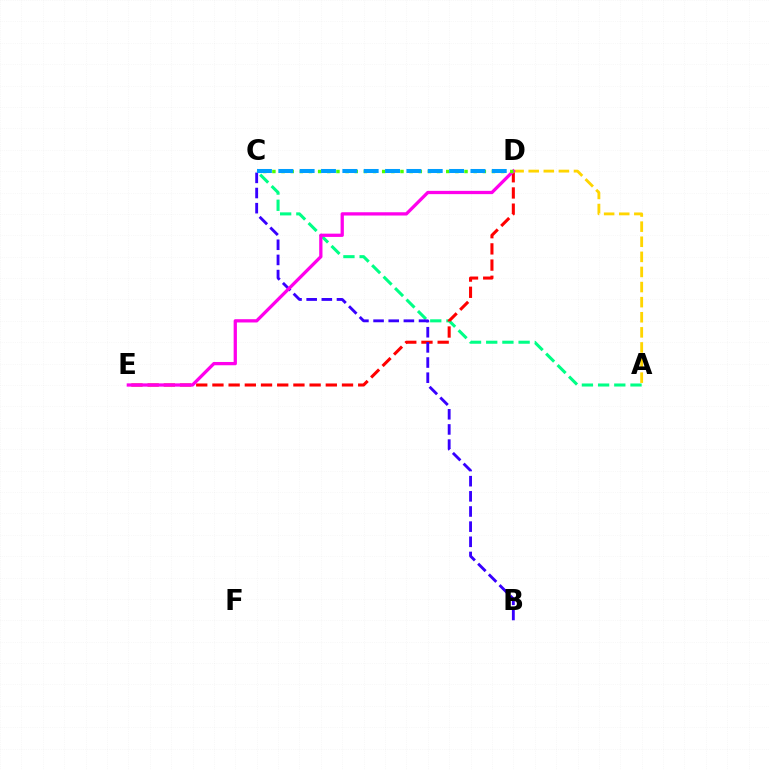{('A', 'C'): [{'color': '#00ff86', 'line_style': 'dashed', 'thickness': 2.2}], ('D', 'E'): [{'color': '#ff0000', 'line_style': 'dashed', 'thickness': 2.2}, {'color': '#ff00ed', 'line_style': 'solid', 'thickness': 2.36}], ('A', 'D'): [{'color': '#ffd500', 'line_style': 'dashed', 'thickness': 2.05}], ('B', 'C'): [{'color': '#3700ff', 'line_style': 'dashed', 'thickness': 2.06}], ('C', 'D'): [{'color': '#4fff00', 'line_style': 'dotted', 'thickness': 2.49}, {'color': '#009eff', 'line_style': 'dashed', 'thickness': 2.9}]}